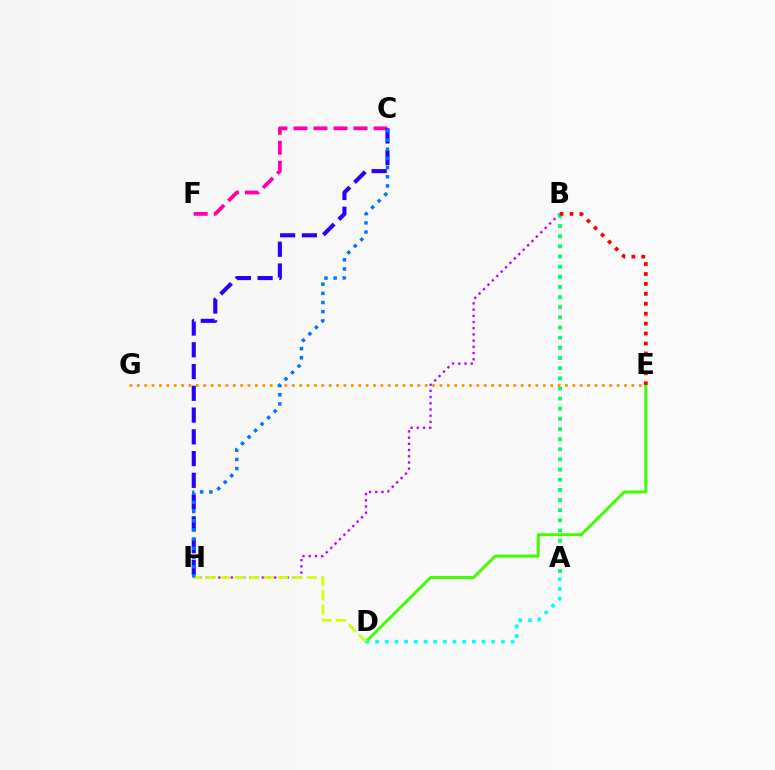{('C', 'F'): [{'color': '#ff00ac', 'line_style': 'dashed', 'thickness': 2.72}], ('D', 'E'): [{'color': '#3dff00', 'line_style': 'solid', 'thickness': 2.13}], ('B', 'H'): [{'color': '#b900ff', 'line_style': 'dotted', 'thickness': 1.69}], ('A', 'B'): [{'color': '#00ff5c', 'line_style': 'dotted', 'thickness': 2.76}], ('B', 'E'): [{'color': '#ff0000', 'line_style': 'dotted', 'thickness': 2.7}], ('C', 'H'): [{'color': '#2500ff', 'line_style': 'dashed', 'thickness': 2.96}, {'color': '#0074ff', 'line_style': 'dotted', 'thickness': 2.49}], ('E', 'G'): [{'color': '#ff9400', 'line_style': 'dotted', 'thickness': 2.01}], ('A', 'D'): [{'color': '#00fff6', 'line_style': 'dotted', 'thickness': 2.63}], ('D', 'H'): [{'color': '#d1ff00', 'line_style': 'dashed', 'thickness': 1.95}]}